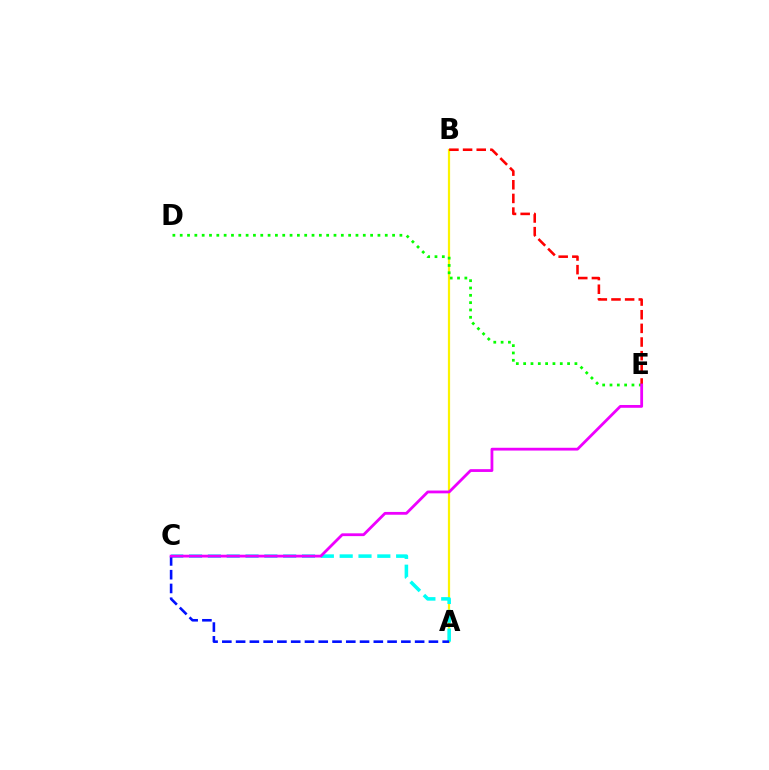{('A', 'B'): [{'color': '#fcf500', 'line_style': 'solid', 'thickness': 1.6}], ('D', 'E'): [{'color': '#08ff00', 'line_style': 'dotted', 'thickness': 1.99}], ('A', 'C'): [{'color': '#00fff6', 'line_style': 'dashed', 'thickness': 2.56}, {'color': '#0010ff', 'line_style': 'dashed', 'thickness': 1.87}], ('B', 'E'): [{'color': '#ff0000', 'line_style': 'dashed', 'thickness': 1.85}], ('C', 'E'): [{'color': '#ee00ff', 'line_style': 'solid', 'thickness': 2.01}]}